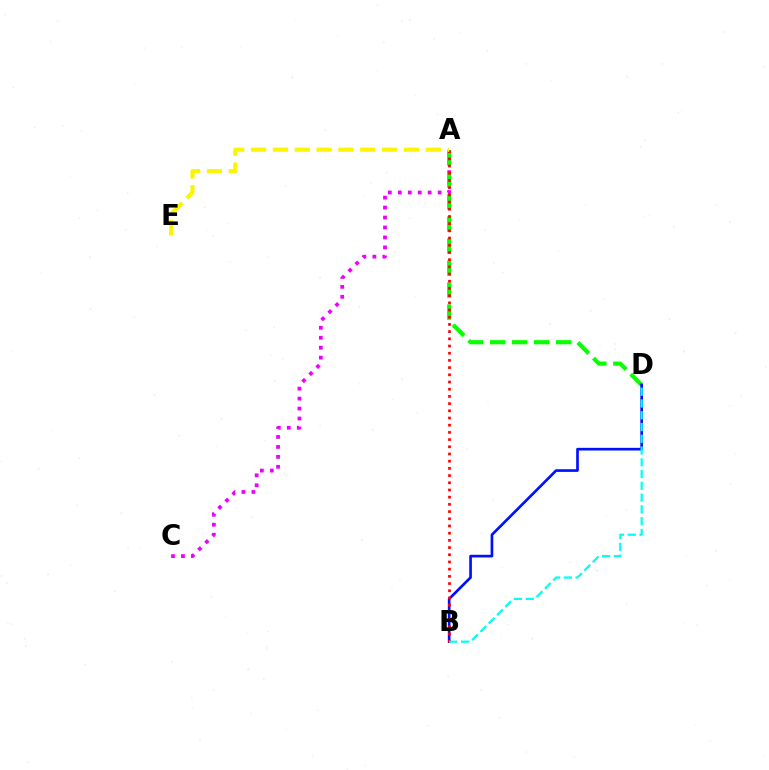{('A', 'C'): [{'color': '#ee00ff', 'line_style': 'dotted', 'thickness': 2.71}], ('A', 'D'): [{'color': '#08ff00', 'line_style': 'dashed', 'thickness': 2.99}], ('B', 'D'): [{'color': '#0010ff', 'line_style': 'solid', 'thickness': 1.92}, {'color': '#00fff6', 'line_style': 'dashed', 'thickness': 1.6}], ('A', 'B'): [{'color': '#ff0000', 'line_style': 'dotted', 'thickness': 1.96}], ('A', 'E'): [{'color': '#fcf500', 'line_style': 'dashed', 'thickness': 2.97}]}